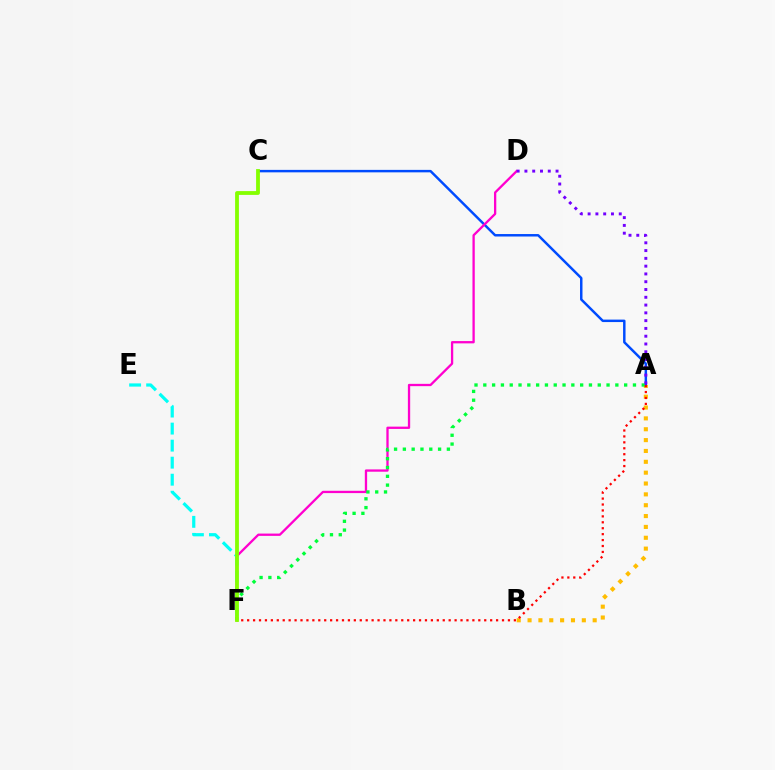{('A', 'C'): [{'color': '#004bff', 'line_style': 'solid', 'thickness': 1.78}], ('D', 'F'): [{'color': '#ff00cf', 'line_style': 'solid', 'thickness': 1.66}], ('A', 'B'): [{'color': '#ffbd00', 'line_style': 'dotted', 'thickness': 2.95}], ('A', 'F'): [{'color': '#00ff39', 'line_style': 'dotted', 'thickness': 2.39}, {'color': '#ff0000', 'line_style': 'dotted', 'thickness': 1.61}], ('E', 'F'): [{'color': '#00fff6', 'line_style': 'dashed', 'thickness': 2.31}], ('A', 'D'): [{'color': '#7200ff', 'line_style': 'dotted', 'thickness': 2.11}], ('C', 'F'): [{'color': '#84ff00', 'line_style': 'solid', 'thickness': 2.74}]}